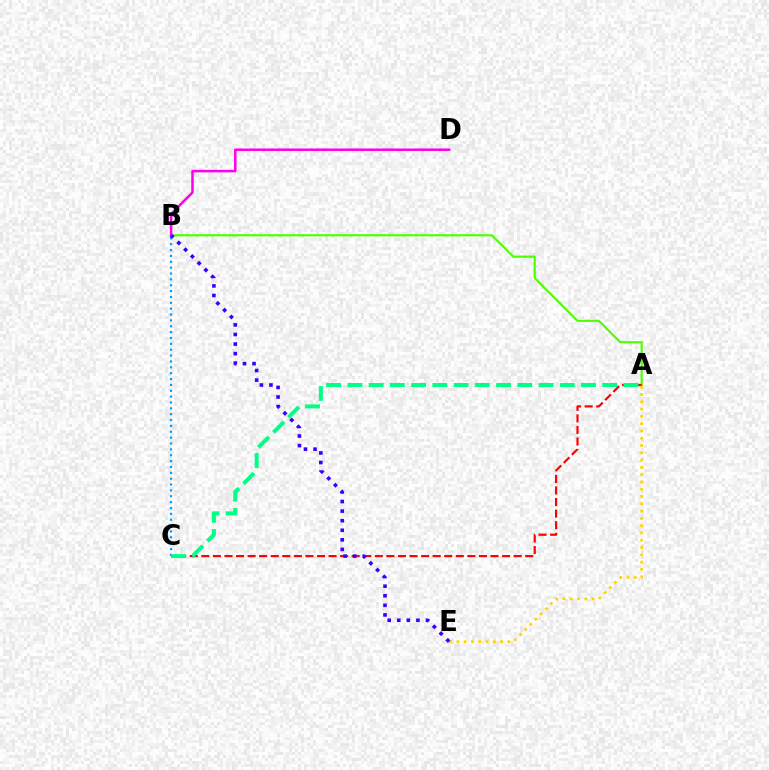{('A', 'B'): [{'color': '#4fff00', 'line_style': 'solid', 'thickness': 1.55}], ('A', 'C'): [{'color': '#ff0000', 'line_style': 'dashed', 'thickness': 1.57}, {'color': '#00ff86', 'line_style': 'dashed', 'thickness': 2.89}], ('B', 'C'): [{'color': '#009eff', 'line_style': 'dotted', 'thickness': 1.59}], ('B', 'D'): [{'color': '#ff00ed', 'line_style': 'solid', 'thickness': 1.81}], ('A', 'E'): [{'color': '#ffd500', 'line_style': 'dotted', 'thickness': 1.98}], ('B', 'E'): [{'color': '#3700ff', 'line_style': 'dotted', 'thickness': 2.6}]}